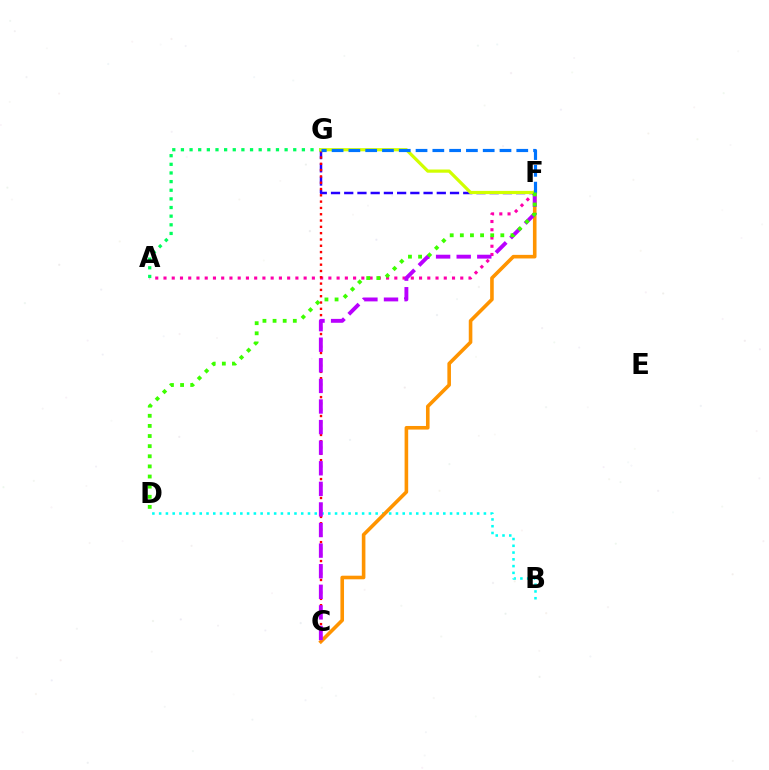{('A', 'F'): [{'color': '#ff00ac', 'line_style': 'dotted', 'thickness': 2.24}], ('B', 'D'): [{'color': '#00fff6', 'line_style': 'dotted', 'thickness': 1.84}], ('C', 'F'): [{'color': '#ff9400', 'line_style': 'solid', 'thickness': 2.59}, {'color': '#b900ff', 'line_style': 'dashed', 'thickness': 2.8}], ('F', 'G'): [{'color': '#2500ff', 'line_style': 'dashed', 'thickness': 1.8}, {'color': '#d1ff00', 'line_style': 'solid', 'thickness': 2.31}, {'color': '#0074ff', 'line_style': 'dashed', 'thickness': 2.28}], ('C', 'G'): [{'color': '#ff0000', 'line_style': 'dotted', 'thickness': 1.71}], ('A', 'G'): [{'color': '#00ff5c', 'line_style': 'dotted', 'thickness': 2.35}], ('D', 'F'): [{'color': '#3dff00', 'line_style': 'dotted', 'thickness': 2.75}]}